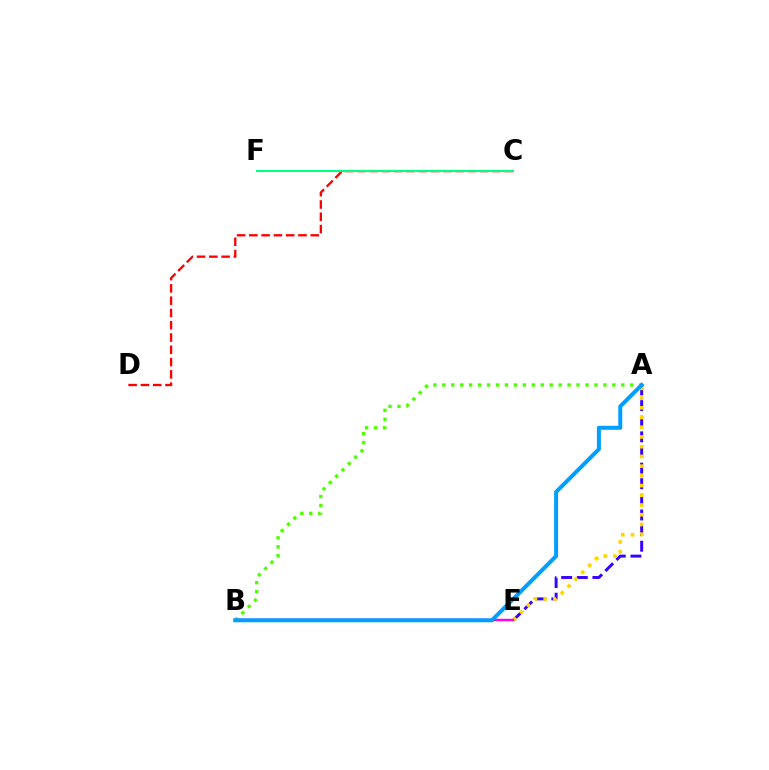{('A', 'E'): [{'color': '#3700ff', 'line_style': 'dashed', 'thickness': 2.12}, {'color': '#ffd500', 'line_style': 'dotted', 'thickness': 2.64}], ('A', 'B'): [{'color': '#4fff00', 'line_style': 'dotted', 'thickness': 2.43}, {'color': '#009eff', 'line_style': 'solid', 'thickness': 2.88}], ('B', 'E'): [{'color': '#ff00ed', 'line_style': 'solid', 'thickness': 1.76}], ('C', 'D'): [{'color': '#ff0000', 'line_style': 'dashed', 'thickness': 1.67}], ('C', 'F'): [{'color': '#00ff86', 'line_style': 'solid', 'thickness': 1.5}]}